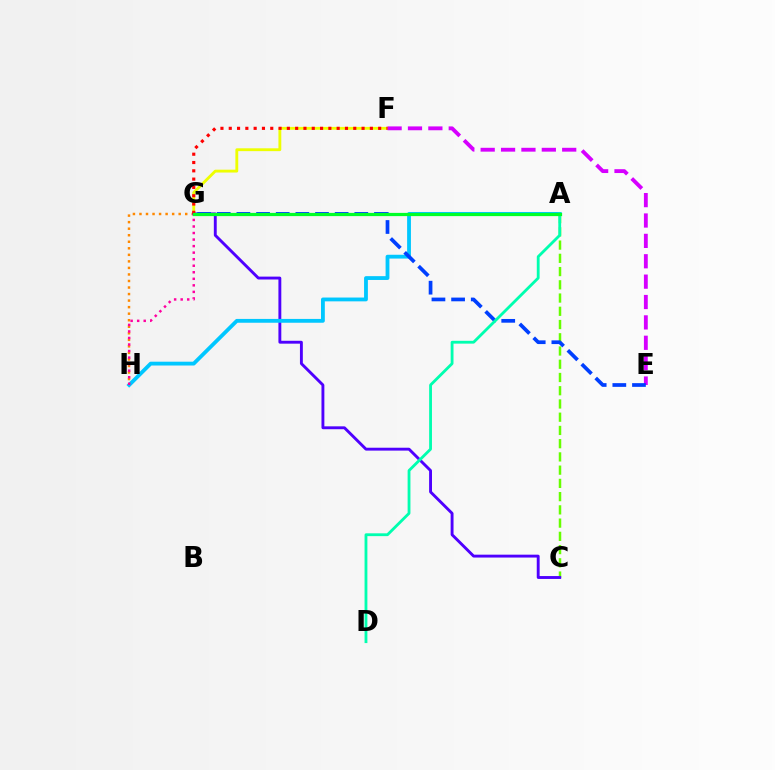{('A', 'C'): [{'color': '#66ff00', 'line_style': 'dashed', 'thickness': 1.8}], ('F', 'G'): [{'color': '#eeff00', 'line_style': 'solid', 'thickness': 2.05}, {'color': '#ff0000', 'line_style': 'dotted', 'thickness': 2.26}], ('G', 'H'): [{'color': '#ff8800', 'line_style': 'dotted', 'thickness': 1.78}, {'color': '#ff00a0', 'line_style': 'dotted', 'thickness': 1.78}], ('C', 'G'): [{'color': '#4f00ff', 'line_style': 'solid', 'thickness': 2.08}], ('E', 'F'): [{'color': '#d600ff', 'line_style': 'dashed', 'thickness': 2.77}], ('A', 'H'): [{'color': '#00c7ff', 'line_style': 'solid', 'thickness': 2.75}], ('E', 'G'): [{'color': '#003fff', 'line_style': 'dashed', 'thickness': 2.67}], ('A', 'D'): [{'color': '#00ffaf', 'line_style': 'solid', 'thickness': 2.03}], ('A', 'G'): [{'color': '#00ff27', 'line_style': 'solid', 'thickness': 2.32}]}